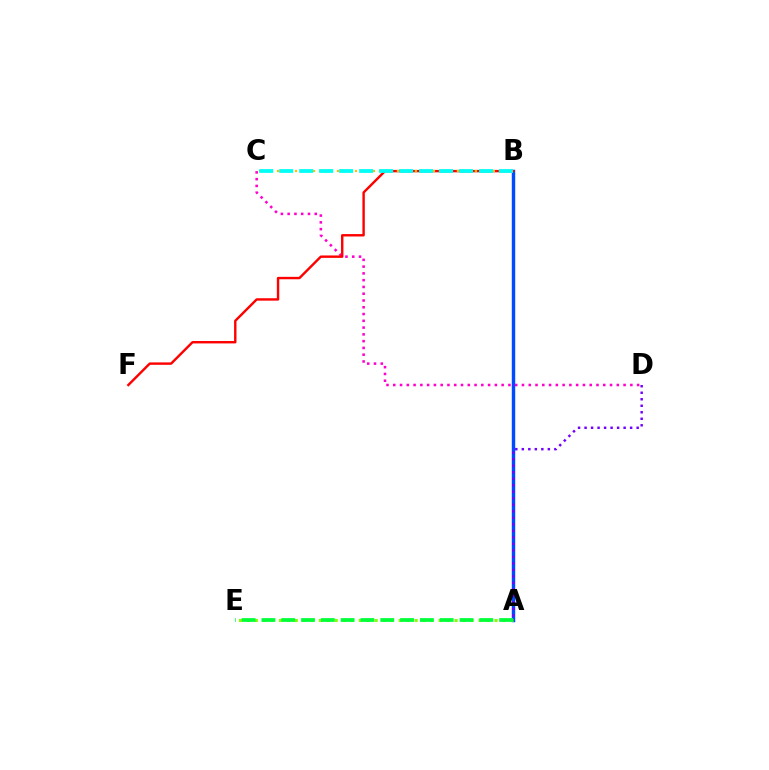{('A', 'B'): [{'color': '#004bff', 'line_style': 'solid', 'thickness': 2.47}], ('C', 'D'): [{'color': '#ff00cf', 'line_style': 'dotted', 'thickness': 1.84}], ('B', 'F'): [{'color': '#ff0000', 'line_style': 'solid', 'thickness': 1.73}], ('A', 'E'): [{'color': '#84ff00', 'line_style': 'dotted', 'thickness': 2.17}, {'color': '#00ff39', 'line_style': 'dashed', 'thickness': 2.69}], ('B', 'C'): [{'color': '#ffbd00', 'line_style': 'dotted', 'thickness': 1.63}, {'color': '#00fff6', 'line_style': 'dashed', 'thickness': 2.72}], ('A', 'D'): [{'color': '#7200ff', 'line_style': 'dotted', 'thickness': 1.77}]}